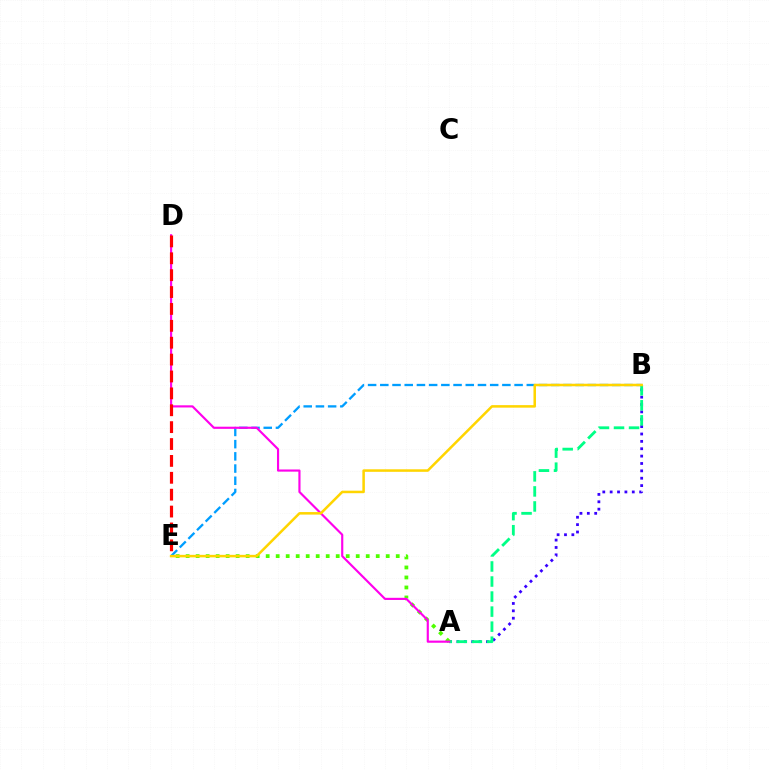{('A', 'B'): [{'color': '#3700ff', 'line_style': 'dotted', 'thickness': 2.0}, {'color': '#00ff86', 'line_style': 'dashed', 'thickness': 2.04}], ('A', 'E'): [{'color': '#4fff00', 'line_style': 'dotted', 'thickness': 2.72}], ('B', 'E'): [{'color': '#009eff', 'line_style': 'dashed', 'thickness': 1.66}, {'color': '#ffd500', 'line_style': 'solid', 'thickness': 1.82}], ('A', 'D'): [{'color': '#ff00ed', 'line_style': 'solid', 'thickness': 1.55}], ('D', 'E'): [{'color': '#ff0000', 'line_style': 'dashed', 'thickness': 2.29}]}